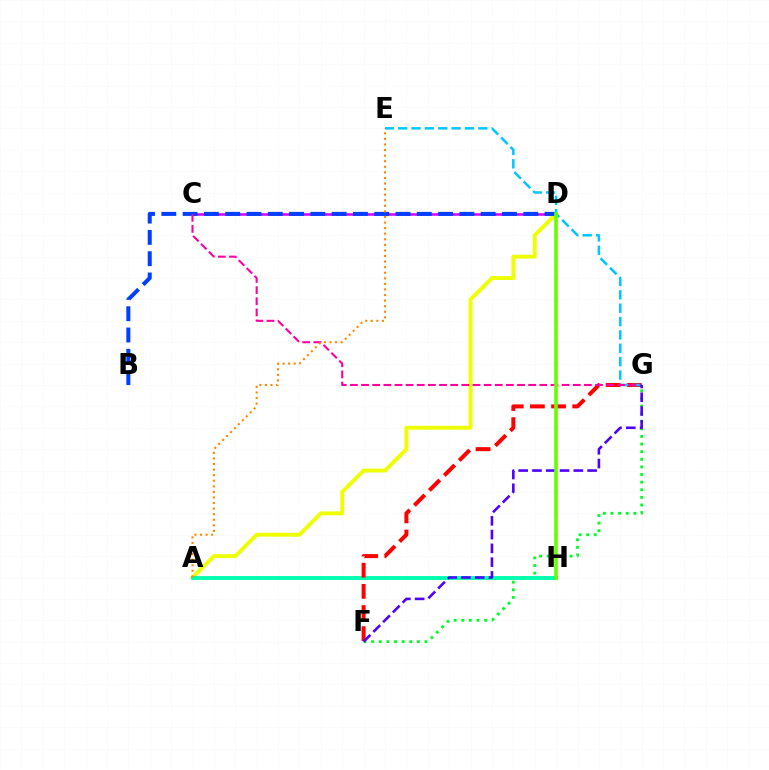{('F', 'G'): [{'color': '#00ff27', 'line_style': 'dotted', 'thickness': 2.07}, {'color': '#ff0000', 'line_style': 'dashed', 'thickness': 2.87}, {'color': '#4f00ff', 'line_style': 'dashed', 'thickness': 1.87}], ('C', 'D'): [{'color': '#d600ff', 'line_style': 'solid', 'thickness': 1.82}], ('A', 'D'): [{'color': '#eeff00', 'line_style': 'solid', 'thickness': 2.8}], ('B', 'D'): [{'color': '#003fff', 'line_style': 'dashed', 'thickness': 2.89}], ('A', 'H'): [{'color': '#00ffaf', 'line_style': 'solid', 'thickness': 2.79}], ('E', 'G'): [{'color': '#00c7ff', 'line_style': 'dashed', 'thickness': 1.81}], ('C', 'G'): [{'color': '#ff00a0', 'line_style': 'dashed', 'thickness': 1.51}], ('A', 'E'): [{'color': '#ff8800', 'line_style': 'dotted', 'thickness': 1.52}], ('D', 'H'): [{'color': '#66ff00', 'line_style': 'solid', 'thickness': 2.61}]}